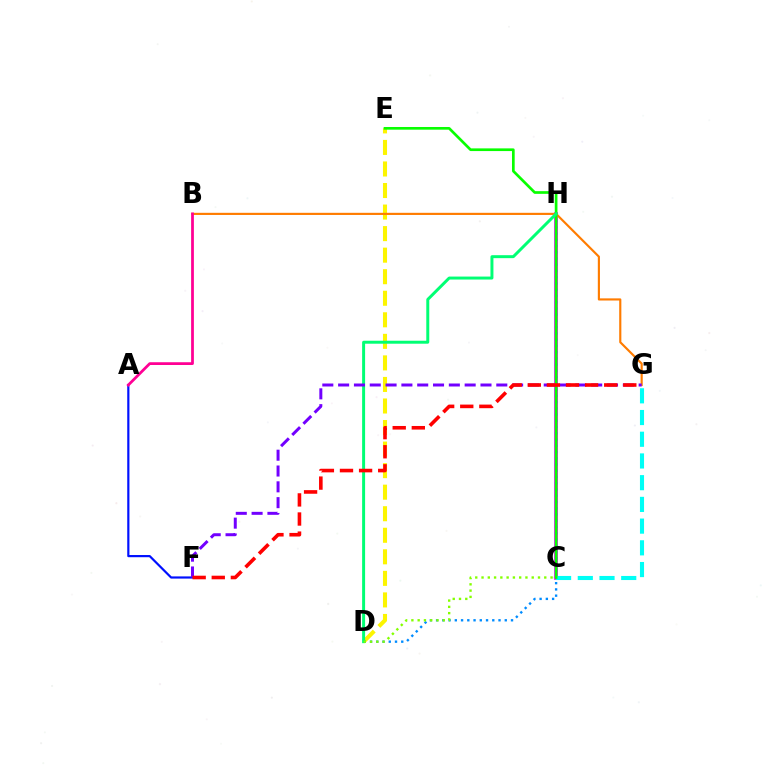{('D', 'E'): [{'color': '#fcf500', 'line_style': 'dashed', 'thickness': 2.93}], ('C', 'H'): [{'color': '#ee00ff', 'line_style': 'solid', 'thickness': 2.68}], ('D', 'H'): [{'color': '#008cff', 'line_style': 'dotted', 'thickness': 1.7}, {'color': '#00ff74', 'line_style': 'solid', 'thickness': 2.14}], ('B', 'G'): [{'color': '#ff7c00', 'line_style': 'solid', 'thickness': 1.55}], ('A', 'F'): [{'color': '#0010ff', 'line_style': 'solid', 'thickness': 1.58}], ('C', 'G'): [{'color': '#00fff6', 'line_style': 'dashed', 'thickness': 2.95}], ('C', 'E'): [{'color': '#08ff00', 'line_style': 'solid', 'thickness': 1.93}], ('F', 'G'): [{'color': '#7200ff', 'line_style': 'dashed', 'thickness': 2.15}, {'color': '#ff0000', 'line_style': 'dashed', 'thickness': 2.59}], ('A', 'B'): [{'color': '#ff0094', 'line_style': 'solid', 'thickness': 1.99}], ('C', 'D'): [{'color': '#84ff00', 'line_style': 'dotted', 'thickness': 1.7}]}